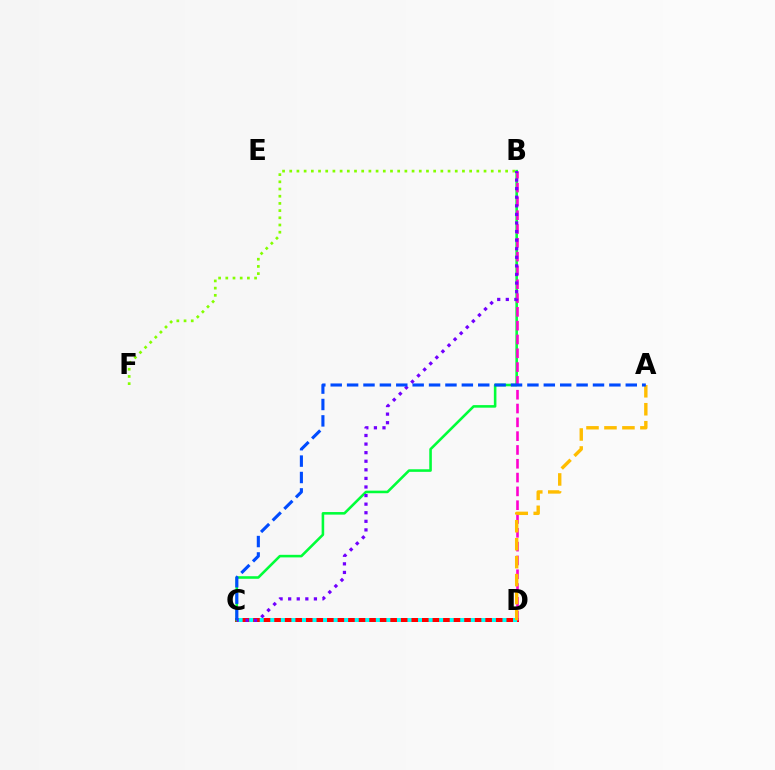{('B', 'F'): [{'color': '#84ff00', 'line_style': 'dotted', 'thickness': 1.96}], ('C', 'D'): [{'color': '#ff0000', 'line_style': 'solid', 'thickness': 2.88}, {'color': '#00fff6', 'line_style': 'dotted', 'thickness': 2.87}], ('B', 'C'): [{'color': '#00ff39', 'line_style': 'solid', 'thickness': 1.85}, {'color': '#7200ff', 'line_style': 'dotted', 'thickness': 2.33}], ('B', 'D'): [{'color': '#ff00cf', 'line_style': 'dashed', 'thickness': 1.88}], ('A', 'D'): [{'color': '#ffbd00', 'line_style': 'dashed', 'thickness': 2.44}], ('A', 'C'): [{'color': '#004bff', 'line_style': 'dashed', 'thickness': 2.23}]}